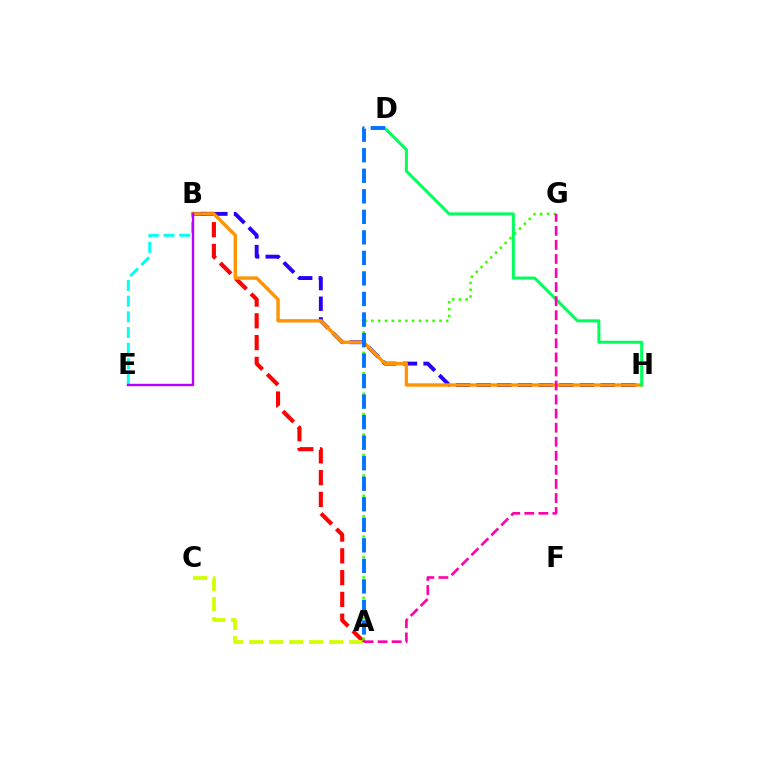{('A', 'B'): [{'color': '#ff0000', 'line_style': 'dashed', 'thickness': 2.96}], ('A', 'C'): [{'color': '#d1ff00', 'line_style': 'dashed', 'thickness': 2.72}], ('B', 'H'): [{'color': '#2500ff', 'line_style': 'dashed', 'thickness': 2.81}, {'color': '#ff9400', 'line_style': 'solid', 'thickness': 2.44}], ('A', 'G'): [{'color': '#3dff00', 'line_style': 'dotted', 'thickness': 1.85}, {'color': '#ff00ac', 'line_style': 'dashed', 'thickness': 1.91}], ('D', 'H'): [{'color': '#00ff5c', 'line_style': 'solid', 'thickness': 2.17}], ('A', 'D'): [{'color': '#0074ff', 'line_style': 'dashed', 'thickness': 2.79}], ('B', 'E'): [{'color': '#00fff6', 'line_style': 'dashed', 'thickness': 2.13}, {'color': '#b900ff', 'line_style': 'solid', 'thickness': 1.73}]}